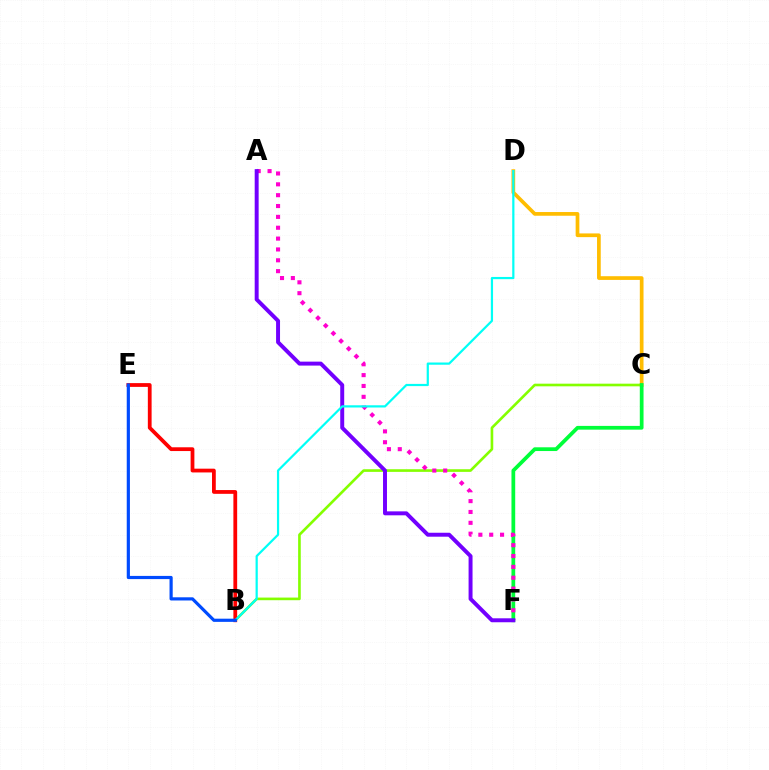{('B', 'C'): [{'color': '#84ff00', 'line_style': 'solid', 'thickness': 1.9}], ('C', 'D'): [{'color': '#ffbd00', 'line_style': 'solid', 'thickness': 2.67}], ('B', 'E'): [{'color': '#ff0000', 'line_style': 'solid', 'thickness': 2.72}, {'color': '#004bff', 'line_style': 'solid', 'thickness': 2.29}], ('C', 'F'): [{'color': '#00ff39', 'line_style': 'solid', 'thickness': 2.7}], ('A', 'F'): [{'color': '#ff00cf', 'line_style': 'dotted', 'thickness': 2.95}, {'color': '#7200ff', 'line_style': 'solid', 'thickness': 2.84}], ('B', 'D'): [{'color': '#00fff6', 'line_style': 'solid', 'thickness': 1.59}]}